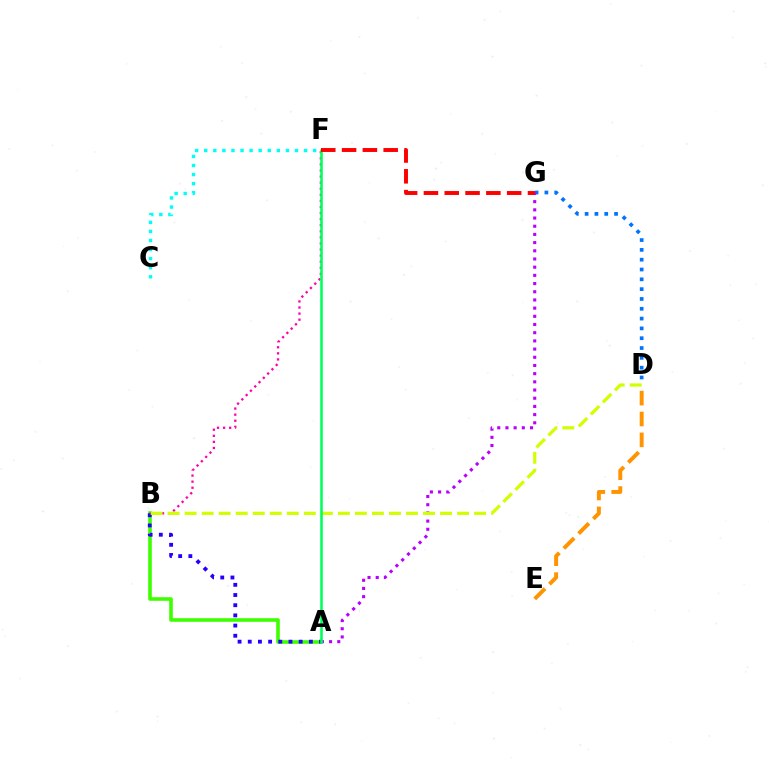{('A', 'B'): [{'color': '#3dff00', 'line_style': 'solid', 'thickness': 2.6}, {'color': '#2500ff', 'line_style': 'dotted', 'thickness': 2.77}], ('C', 'F'): [{'color': '#00fff6', 'line_style': 'dotted', 'thickness': 2.47}], ('D', 'G'): [{'color': '#0074ff', 'line_style': 'dotted', 'thickness': 2.67}], ('B', 'F'): [{'color': '#ff00ac', 'line_style': 'dotted', 'thickness': 1.65}], ('A', 'G'): [{'color': '#b900ff', 'line_style': 'dotted', 'thickness': 2.23}], ('B', 'D'): [{'color': '#d1ff00', 'line_style': 'dashed', 'thickness': 2.31}], ('A', 'F'): [{'color': '#00ff5c', 'line_style': 'solid', 'thickness': 1.86}], ('F', 'G'): [{'color': '#ff0000', 'line_style': 'dashed', 'thickness': 2.83}], ('D', 'E'): [{'color': '#ff9400', 'line_style': 'dashed', 'thickness': 2.83}]}